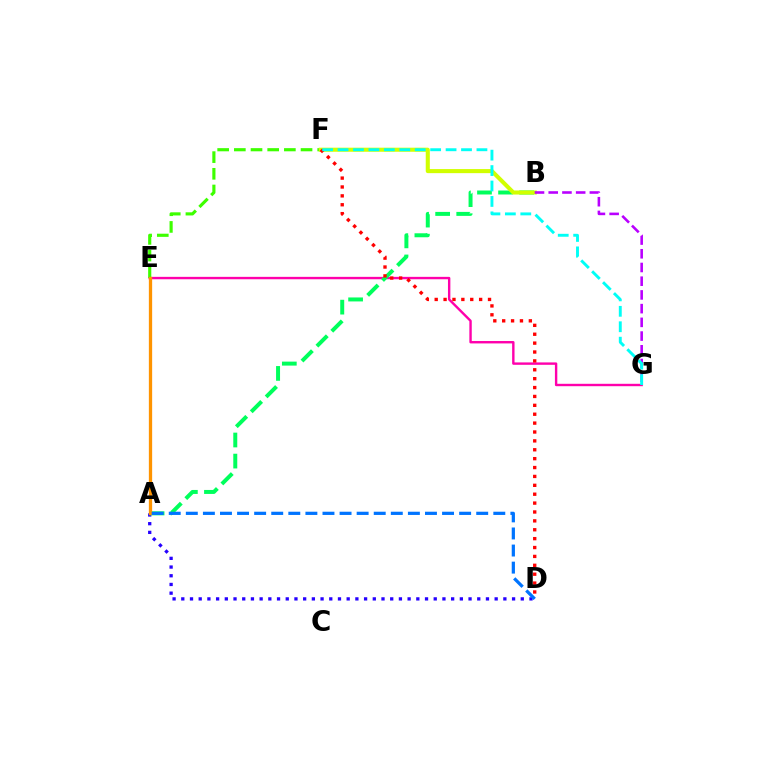{('A', 'D'): [{'color': '#2500ff', 'line_style': 'dotted', 'thickness': 2.37}, {'color': '#0074ff', 'line_style': 'dashed', 'thickness': 2.32}], ('E', 'G'): [{'color': '#ff00ac', 'line_style': 'solid', 'thickness': 1.73}], ('A', 'B'): [{'color': '#00ff5c', 'line_style': 'dashed', 'thickness': 2.86}], ('E', 'F'): [{'color': '#3dff00', 'line_style': 'dashed', 'thickness': 2.27}], ('B', 'F'): [{'color': '#d1ff00', 'line_style': 'solid', 'thickness': 2.93}], ('D', 'F'): [{'color': '#ff0000', 'line_style': 'dotted', 'thickness': 2.41}], ('B', 'G'): [{'color': '#b900ff', 'line_style': 'dashed', 'thickness': 1.86}], ('F', 'G'): [{'color': '#00fff6', 'line_style': 'dashed', 'thickness': 2.1}], ('A', 'E'): [{'color': '#ff9400', 'line_style': 'solid', 'thickness': 2.37}]}